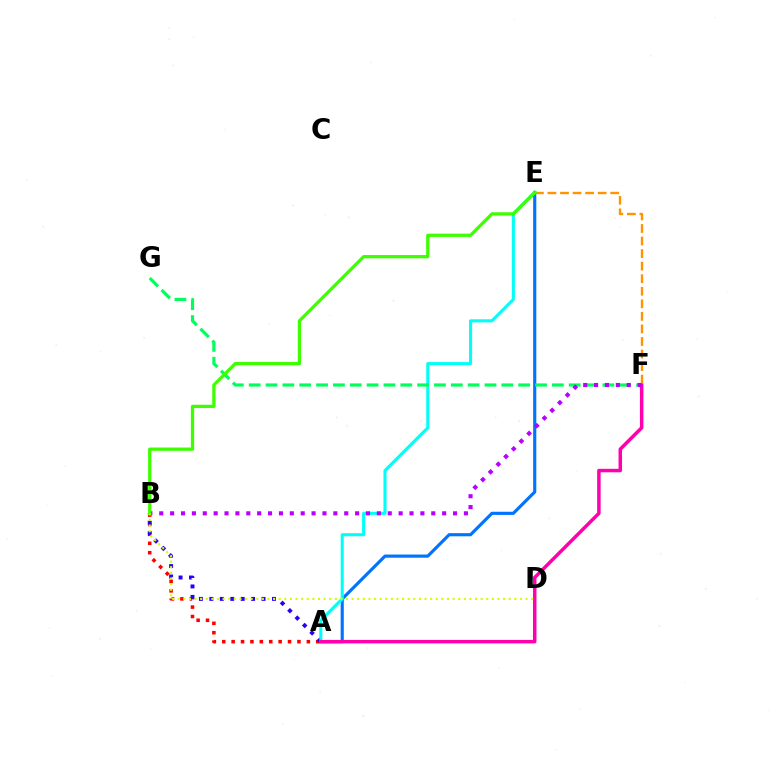{('A', 'B'): [{'color': '#ff0000', 'line_style': 'dotted', 'thickness': 2.55}, {'color': '#2500ff', 'line_style': 'dotted', 'thickness': 2.84}], ('A', 'E'): [{'color': '#0074ff', 'line_style': 'solid', 'thickness': 2.27}, {'color': '#00fff6', 'line_style': 'solid', 'thickness': 2.22}], ('F', 'G'): [{'color': '#00ff5c', 'line_style': 'dashed', 'thickness': 2.29}], ('A', 'F'): [{'color': '#ff00ac', 'line_style': 'solid', 'thickness': 2.51}], ('E', 'F'): [{'color': '#ff9400', 'line_style': 'dashed', 'thickness': 1.71}], ('B', 'F'): [{'color': '#b900ff', 'line_style': 'dotted', 'thickness': 2.96}], ('B', 'E'): [{'color': '#3dff00', 'line_style': 'solid', 'thickness': 2.35}], ('B', 'D'): [{'color': '#d1ff00', 'line_style': 'dotted', 'thickness': 1.52}]}